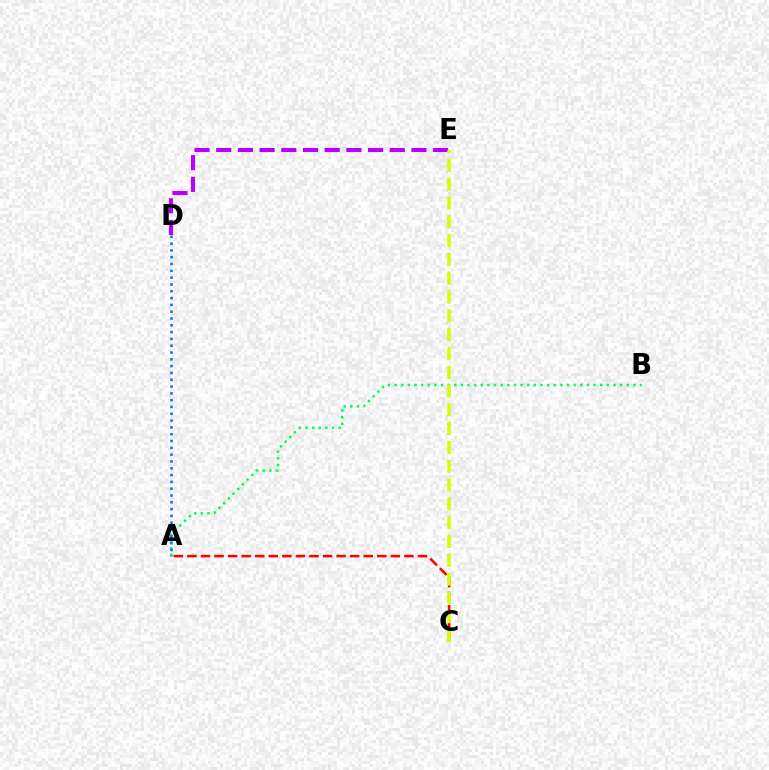{('A', 'C'): [{'color': '#ff0000', 'line_style': 'dashed', 'thickness': 1.84}], ('D', 'E'): [{'color': '#b900ff', 'line_style': 'dashed', 'thickness': 2.95}], ('A', 'B'): [{'color': '#00ff5c', 'line_style': 'dotted', 'thickness': 1.8}], ('C', 'E'): [{'color': '#d1ff00', 'line_style': 'dashed', 'thickness': 2.55}], ('A', 'D'): [{'color': '#0074ff', 'line_style': 'dotted', 'thickness': 1.85}]}